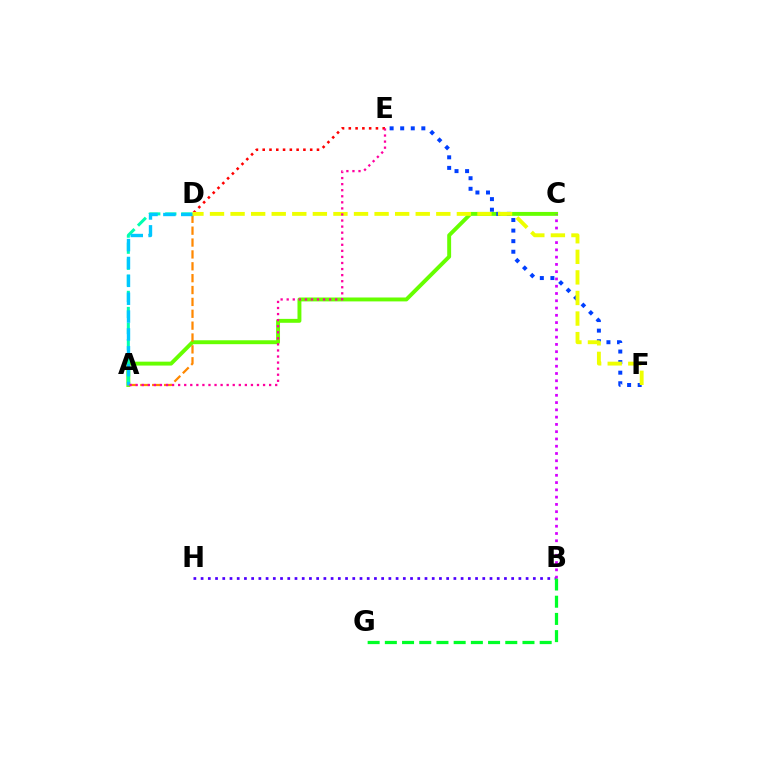{('B', 'H'): [{'color': '#4f00ff', 'line_style': 'dotted', 'thickness': 1.96}], ('B', 'G'): [{'color': '#00ff27', 'line_style': 'dashed', 'thickness': 2.34}], ('A', 'C'): [{'color': '#66ff00', 'line_style': 'solid', 'thickness': 2.81}], ('D', 'E'): [{'color': '#ff0000', 'line_style': 'dotted', 'thickness': 1.84}], ('A', 'D'): [{'color': '#ff8800', 'line_style': 'dashed', 'thickness': 1.61}, {'color': '#00ffaf', 'line_style': 'dashed', 'thickness': 2.18}, {'color': '#00c7ff', 'line_style': 'dashed', 'thickness': 2.43}], ('E', 'F'): [{'color': '#003fff', 'line_style': 'dotted', 'thickness': 2.87}], ('B', 'C'): [{'color': '#d600ff', 'line_style': 'dotted', 'thickness': 1.98}], ('D', 'F'): [{'color': '#eeff00', 'line_style': 'dashed', 'thickness': 2.79}], ('A', 'E'): [{'color': '#ff00a0', 'line_style': 'dotted', 'thickness': 1.65}]}